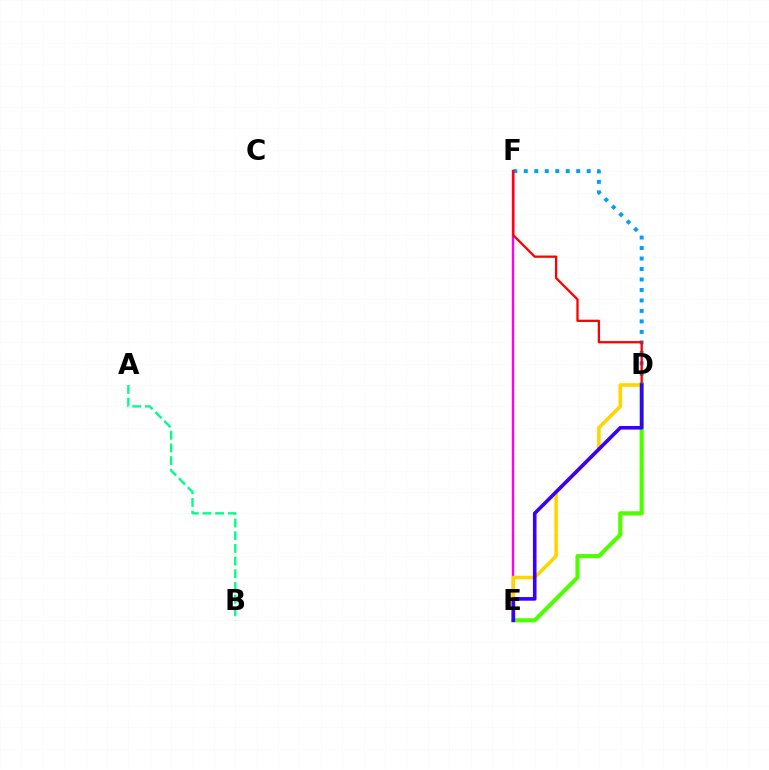{('E', 'F'): [{'color': '#ff00ed', 'line_style': 'solid', 'thickness': 1.71}], ('D', 'F'): [{'color': '#009eff', 'line_style': 'dotted', 'thickness': 2.85}, {'color': '#ff0000', 'line_style': 'solid', 'thickness': 1.65}], ('A', 'B'): [{'color': '#00ff86', 'line_style': 'dashed', 'thickness': 1.72}], ('D', 'E'): [{'color': '#ffd500', 'line_style': 'solid', 'thickness': 2.58}, {'color': '#4fff00', 'line_style': 'solid', 'thickness': 2.99}, {'color': '#3700ff', 'line_style': 'solid', 'thickness': 2.6}]}